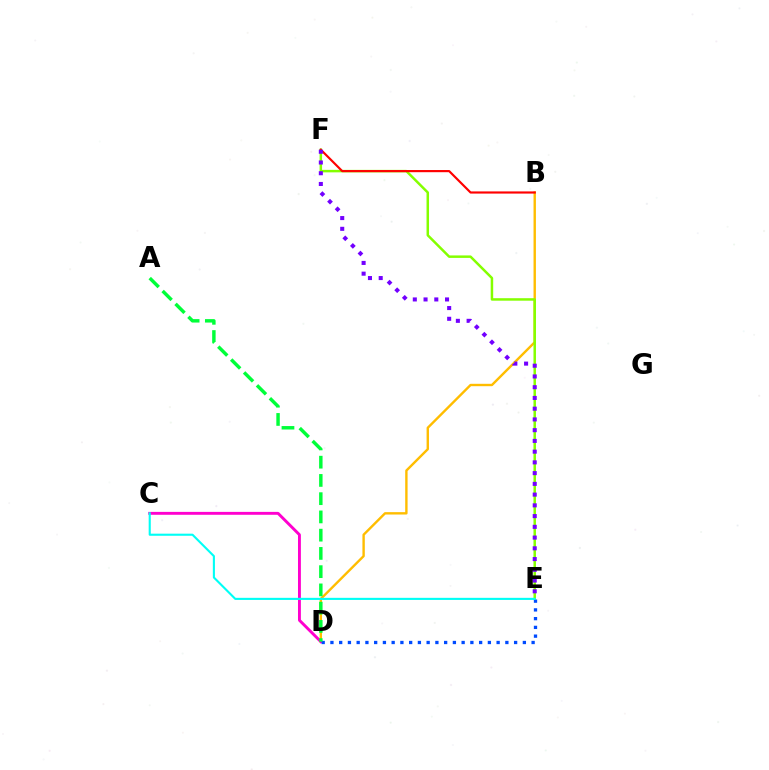{('B', 'D'): [{'color': '#ffbd00', 'line_style': 'solid', 'thickness': 1.72}], ('C', 'D'): [{'color': '#ff00cf', 'line_style': 'solid', 'thickness': 2.09}], ('E', 'F'): [{'color': '#84ff00', 'line_style': 'solid', 'thickness': 1.79}, {'color': '#7200ff', 'line_style': 'dotted', 'thickness': 2.92}], ('D', 'E'): [{'color': '#004bff', 'line_style': 'dotted', 'thickness': 2.38}], ('B', 'F'): [{'color': '#ff0000', 'line_style': 'solid', 'thickness': 1.56}], ('A', 'D'): [{'color': '#00ff39', 'line_style': 'dashed', 'thickness': 2.48}], ('C', 'E'): [{'color': '#00fff6', 'line_style': 'solid', 'thickness': 1.52}]}